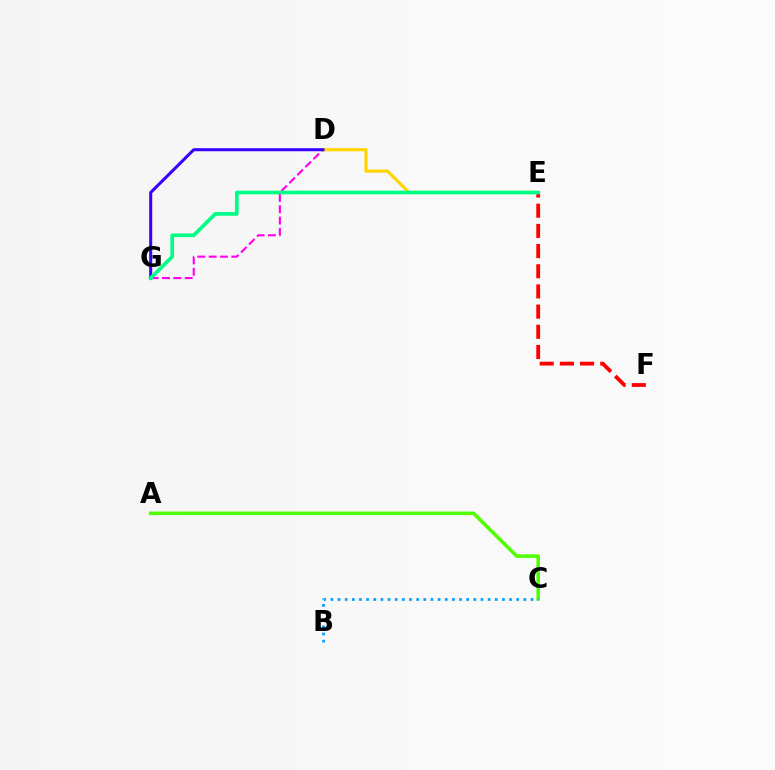{('A', 'C'): [{'color': '#4fff00', 'line_style': 'solid', 'thickness': 2.55}], ('D', 'G'): [{'color': '#ff00ed', 'line_style': 'dashed', 'thickness': 1.54}, {'color': '#3700ff', 'line_style': 'solid', 'thickness': 2.19}], ('B', 'C'): [{'color': '#009eff', 'line_style': 'dotted', 'thickness': 1.94}], ('D', 'E'): [{'color': '#ffd500', 'line_style': 'solid', 'thickness': 2.27}], ('E', 'F'): [{'color': '#ff0000', 'line_style': 'dashed', 'thickness': 2.74}], ('E', 'G'): [{'color': '#00ff86', 'line_style': 'solid', 'thickness': 2.65}]}